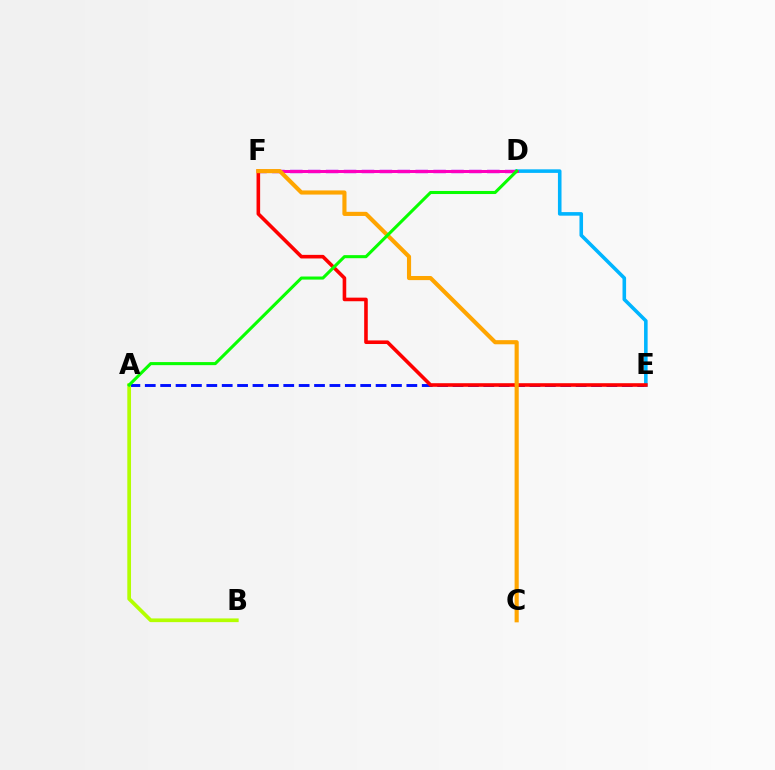{('D', 'F'): [{'color': '#9b00ff', 'line_style': 'dashed', 'thickness': 2.43}, {'color': '#00ff9d', 'line_style': 'dotted', 'thickness': 1.95}, {'color': '#ff00bd', 'line_style': 'solid', 'thickness': 2.17}], ('A', 'E'): [{'color': '#0010ff', 'line_style': 'dashed', 'thickness': 2.09}], ('D', 'E'): [{'color': '#00b5ff', 'line_style': 'solid', 'thickness': 2.57}], ('A', 'B'): [{'color': '#b3ff00', 'line_style': 'solid', 'thickness': 2.67}], ('E', 'F'): [{'color': '#ff0000', 'line_style': 'solid', 'thickness': 2.59}], ('C', 'F'): [{'color': '#ffa500', 'line_style': 'solid', 'thickness': 2.97}], ('A', 'D'): [{'color': '#08ff00', 'line_style': 'solid', 'thickness': 2.21}]}